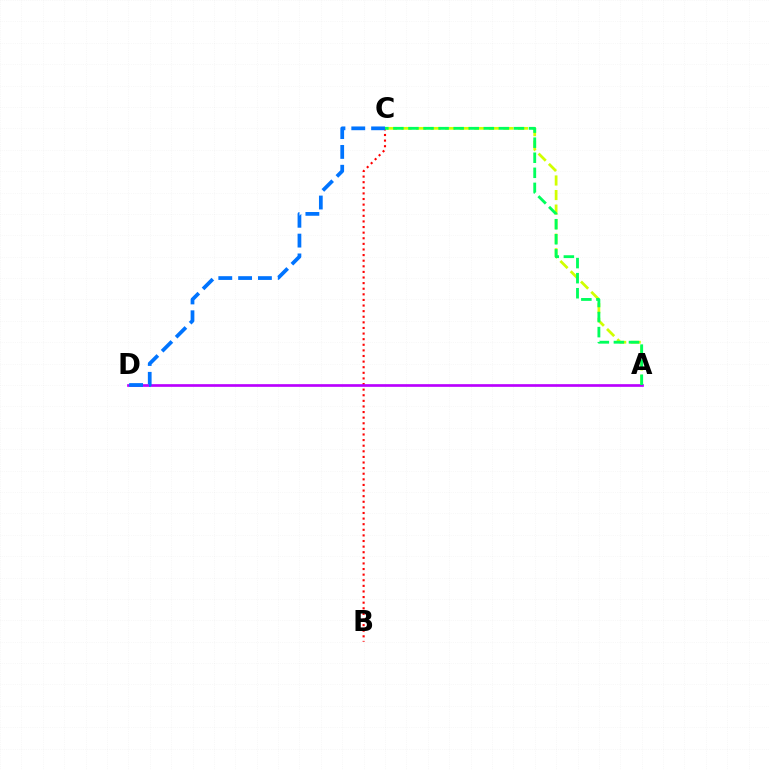{('B', 'C'): [{'color': '#ff0000', 'line_style': 'dotted', 'thickness': 1.52}], ('A', 'C'): [{'color': '#d1ff00', 'line_style': 'dashed', 'thickness': 1.98}, {'color': '#00ff5c', 'line_style': 'dashed', 'thickness': 2.05}], ('A', 'D'): [{'color': '#b900ff', 'line_style': 'solid', 'thickness': 1.93}], ('C', 'D'): [{'color': '#0074ff', 'line_style': 'dashed', 'thickness': 2.69}]}